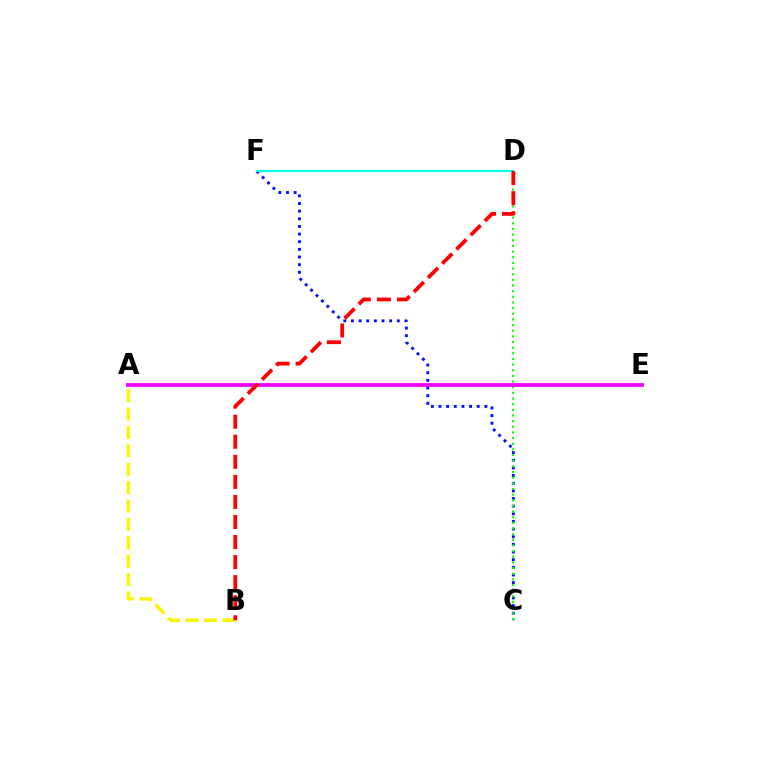{('A', 'B'): [{'color': '#fcf500', 'line_style': 'dashed', 'thickness': 2.5}], ('C', 'F'): [{'color': '#0010ff', 'line_style': 'dotted', 'thickness': 2.08}], ('C', 'D'): [{'color': '#08ff00', 'line_style': 'dotted', 'thickness': 1.54}], ('A', 'E'): [{'color': '#ee00ff', 'line_style': 'solid', 'thickness': 2.73}], ('D', 'F'): [{'color': '#00fff6', 'line_style': 'solid', 'thickness': 1.57}], ('B', 'D'): [{'color': '#ff0000', 'line_style': 'dashed', 'thickness': 2.73}]}